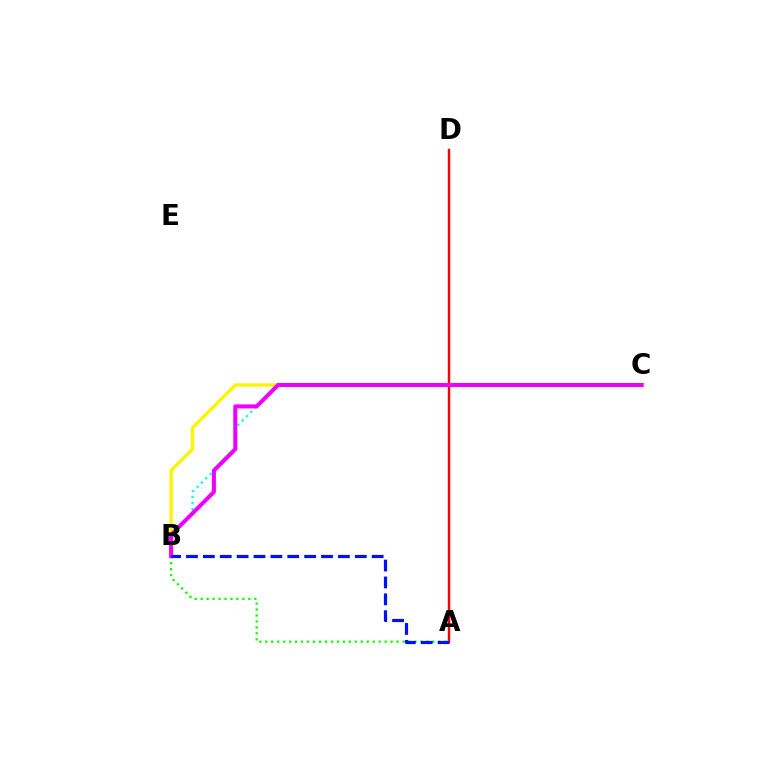{('B', 'C'): [{'color': '#fcf500', 'line_style': 'solid', 'thickness': 2.41}, {'color': '#00fff6', 'line_style': 'dotted', 'thickness': 1.65}, {'color': '#ee00ff', 'line_style': 'solid', 'thickness': 2.91}], ('A', 'D'): [{'color': '#ff0000', 'line_style': 'solid', 'thickness': 1.77}], ('A', 'B'): [{'color': '#08ff00', 'line_style': 'dotted', 'thickness': 1.62}, {'color': '#0010ff', 'line_style': 'dashed', 'thickness': 2.29}]}